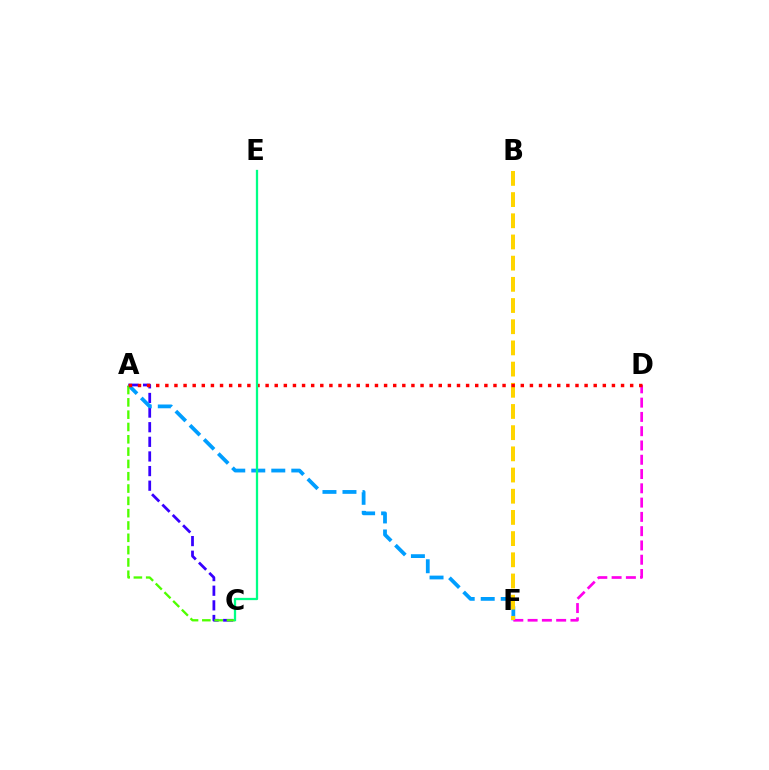{('A', 'C'): [{'color': '#3700ff', 'line_style': 'dashed', 'thickness': 1.99}, {'color': '#4fff00', 'line_style': 'dashed', 'thickness': 1.67}], ('A', 'F'): [{'color': '#009eff', 'line_style': 'dashed', 'thickness': 2.72}], ('D', 'F'): [{'color': '#ff00ed', 'line_style': 'dashed', 'thickness': 1.94}], ('B', 'F'): [{'color': '#ffd500', 'line_style': 'dashed', 'thickness': 2.88}], ('A', 'D'): [{'color': '#ff0000', 'line_style': 'dotted', 'thickness': 2.48}], ('C', 'E'): [{'color': '#00ff86', 'line_style': 'solid', 'thickness': 1.64}]}